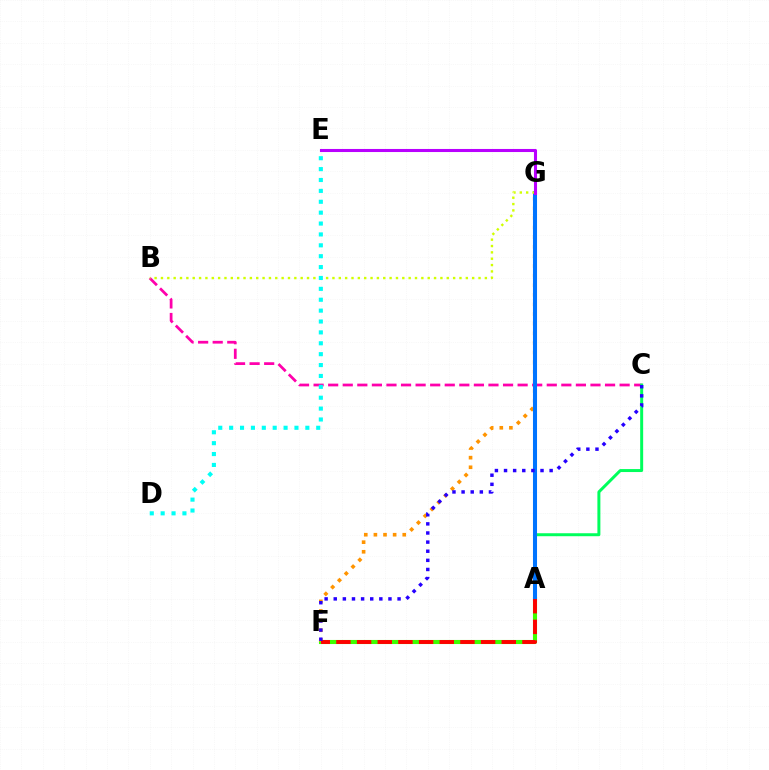{('A', 'F'): [{'color': '#3dff00', 'line_style': 'solid', 'thickness': 2.95}, {'color': '#ff0000', 'line_style': 'dashed', 'thickness': 2.81}], ('B', 'C'): [{'color': '#ff00ac', 'line_style': 'dashed', 'thickness': 1.98}], ('A', 'C'): [{'color': '#00ff5c', 'line_style': 'solid', 'thickness': 2.14}], ('F', 'G'): [{'color': '#ff9400', 'line_style': 'dotted', 'thickness': 2.61}], ('A', 'G'): [{'color': '#0074ff', 'line_style': 'solid', 'thickness': 2.92}], ('C', 'F'): [{'color': '#2500ff', 'line_style': 'dotted', 'thickness': 2.48}], ('B', 'G'): [{'color': '#d1ff00', 'line_style': 'dotted', 'thickness': 1.73}], ('E', 'G'): [{'color': '#b900ff', 'line_style': 'solid', 'thickness': 2.21}], ('D', 'E'): [{'color': '#00fff6', 'line_style': 'dotted', 'thickness': 2.96}]}